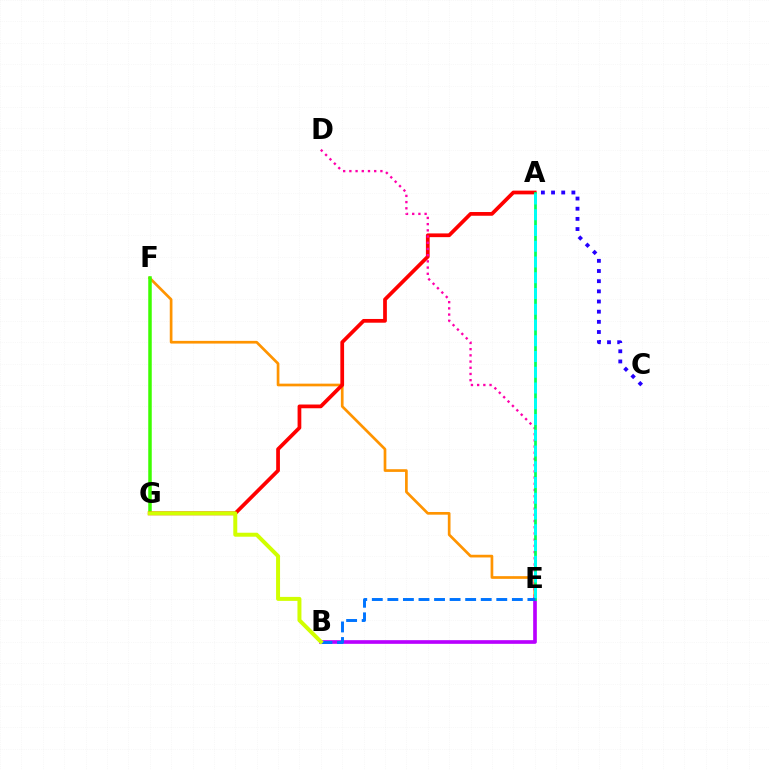{('E', 'F'): [{'color': '#ff9400', 'line_style': 'solid', 'thickness': 1.94}], ('A', 'C'): [{'color': '#2500ff', 'line_style': 'dotted', 'thickness': 2.76}], ('F', 'G'): [{'color': '#3dff00', 'line_style': 'solid', 'thickness': 2.52}], ('B', 'E'): [{'color': '#b900ff', 'line_style': 'solid', 'thickness': 2.64}, {'color': '#0074ff', 'line_style': 'dashed', 'thickness': 2.11}], ('A', 'G'): [{'color': '#ff0000', 'line_style': 'solid', 'thickness': 2.69}], ('D', 'E'): [{'color': '#ff00ac', 'line_style': 'dotted', 'thickness': 1.69}], ('A', 'E'): [{'color': '#00ff5c', 'line_style': 'solid', 'thickness': 1.97}, {'color': '#00fff6', 'line_style': 'dashed', 'thickness': 2.14}], ('B', 'G'): [{'color': '#d1ff00', 'line_style': 'solid', 'thickness': 2.87}]}